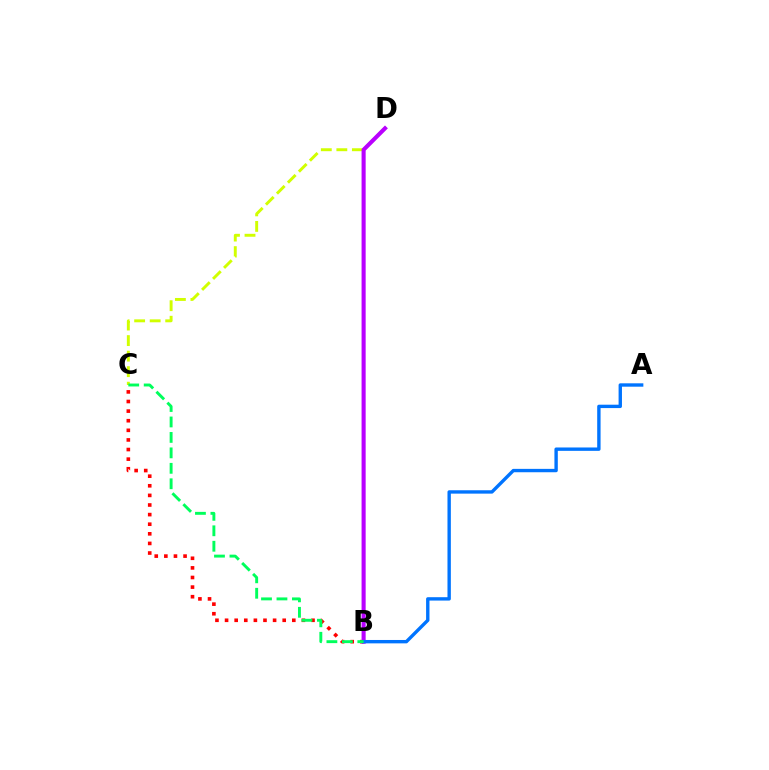{('B', 'C'): [{'color': '#ff0000', 'line_style': 'dotted', 'thickness': 2.61}, {'color': '#00ff5c', 'line_style': 'dashed', 'thickness': 2.1}], ('C', 'D'): [{'color': '#d1ff00', 'line_style': 'dashed', 'thickness': 2.11}], ('B', 'D'): [{'color': '#b900ff', 'line_style': 'solid', 'thickness': 2.94}], ('A', 'B'): [{'color': '#0074ff', 'line_style': 'solid', 'thickness': 2.43}]}